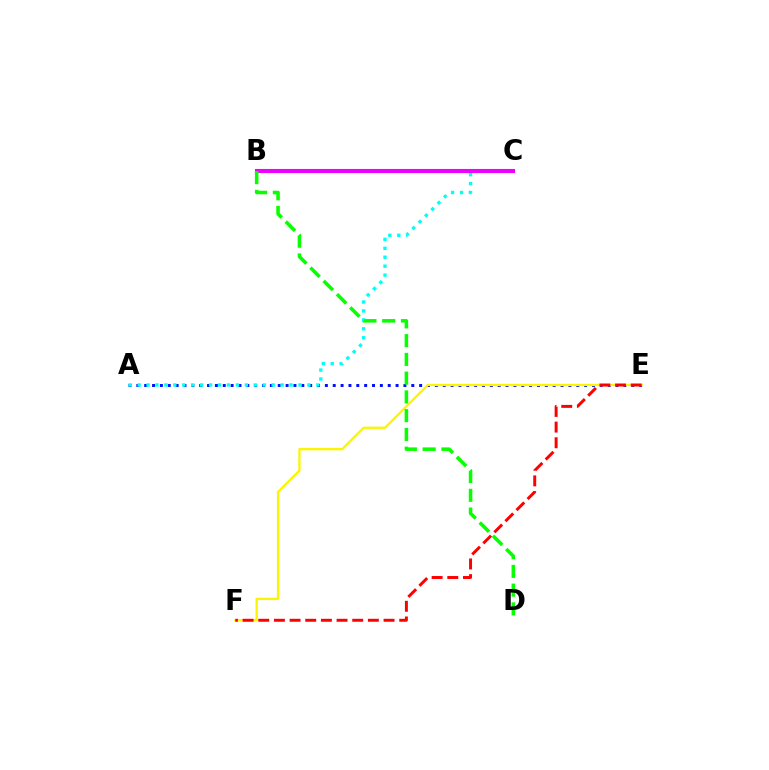{('A', 'E'): [{'color': '#0010ff', 'line_style': 'dotted', 'thickness': 2.13}], ('A', 'C'): [{'color': '#00fff6', 'line_style': 'dotted', 'thickness': 2.43}], ('E', 'F'): [{'color': '#fcf500', 'line_style': 'solid', 'thickness': 1.65}, {'color': '#ff0000', 'line_style': 'dashed', 'thickness': 2.13}], ('B', 'C'): [{'color': '#ee00ff', 'line_style': 'solid', 'thickness': 2.95}], ('B', 'D'): [{'color': '#08ff00', 'line_style': 'dashed', 'thickness': 2.55}]}